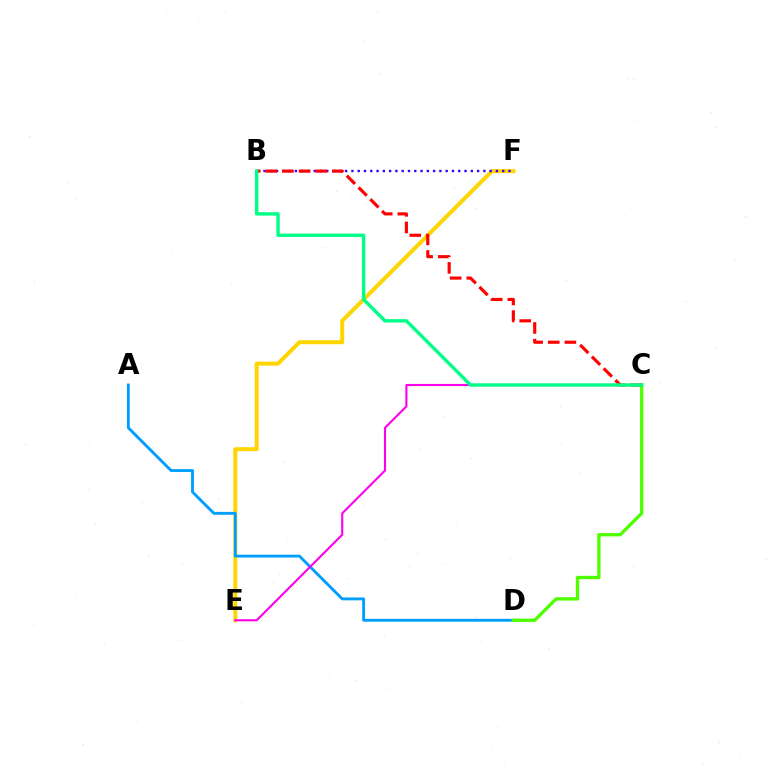{('E', 'F'): [{'color': '#ffd500', 'line_style': 'solid', 'thickness': 2.86}], ('A', 'D'): [{'color': '#009eff', 'line_style': 'solid', 'thickness': 2.06}], ('B', 'F'): [{'color': '#3700ff', 'line_style': 'dotted', 'thickness': 1.71}], ('C', 'E'): [{'color': '#ff00ed', 'line_style': 'solid', 'thickness': 1.52}], ('C', 'D'): [{'color': '#4fff00', 'line_style': 'solid', 'thickness': 2.4}], ('B', 'C'): [{'color': '#ff0000', 'line_style': 'dashed', 'thickness': 2.26}, {'color': '#00ff86', 'line_style': 'solid', 'thickness': 2.45}]}